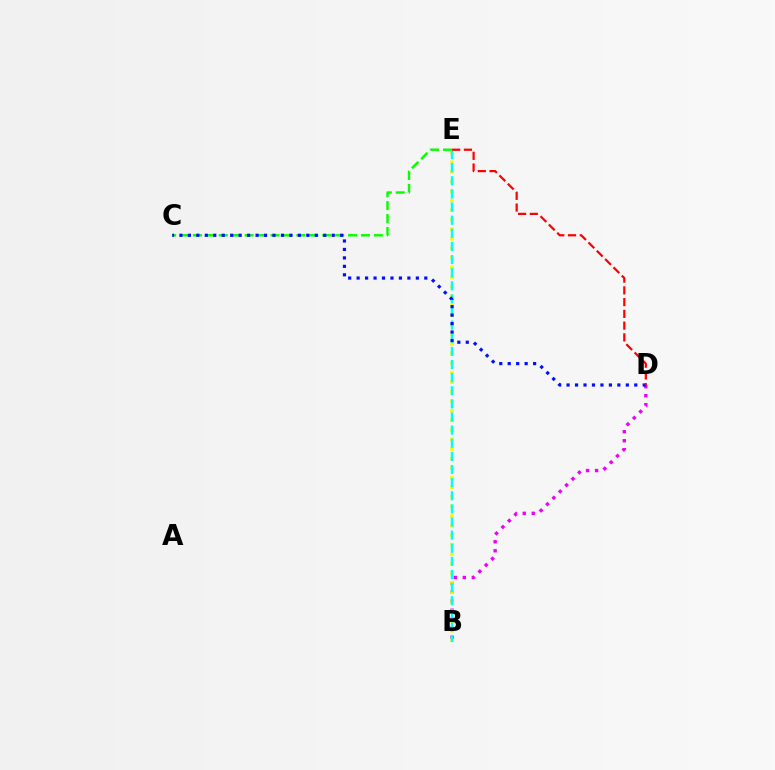{('B', 'D'): [{'color': '#ee00ff', 'line_style': 'dotted', 'thickness': 2.44}], ('C', 'E'): [{'color': '#08ff00', 'line_style': 'dashed', 'thickness': 1.76}], ('B', 'E'): [{'color': '#fcf500', 'line_style': 'dotted', 'thickness': 2.6}, {'color': '#00fff6', 'line_style': 'dashed', 'thickness': 1.78}], ('C', 'D'): [{'color': '#0010ff', 'line_style': 'dotted', 'thickness': 2.3}], ('D', 'E'): [{'color': '#ff0000', 'line_style': 'dashed', 'thickness': 1.6}]}